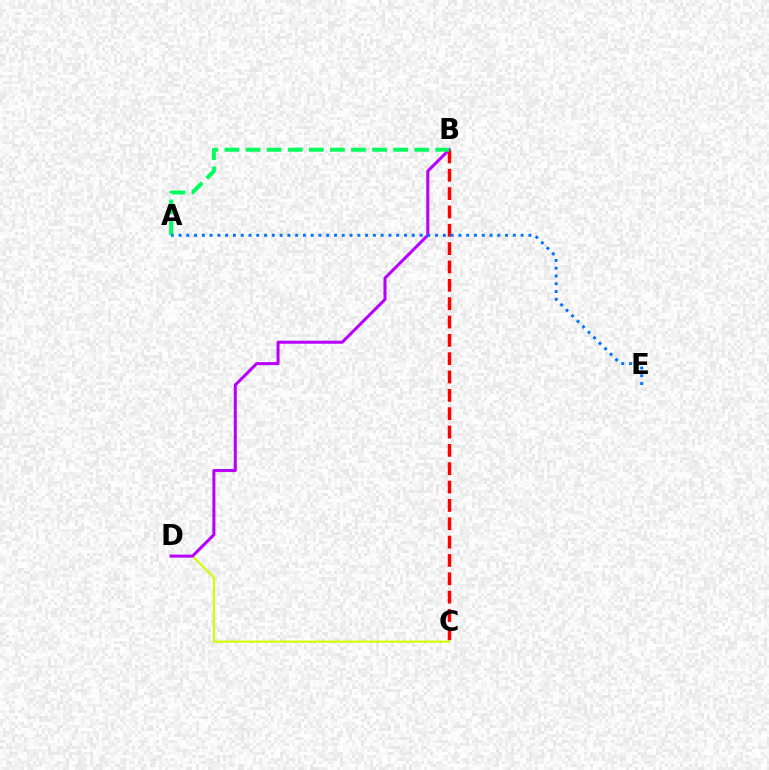{('C', 'D'): [{'color': '#d1ff00', 'line_style': 'solid', 'thickness': 1.52}], ('B', 'D'): [{'color': '#b900ff', 'line_style': 'solid', 'thickness': 2.19}], ('B', 'C'): [{'color': '#ff0000', 'line_style': 'dashed', 'thickness': 2.49}], ('A', 'B'): [{'color': '#00ff5c', 'line_style': 'dashed', 'thickness': 2.86}], ('A', 'E'): [{'color': '#0074ff', 'line_style': 'dotted', 'thickness': 2.11}]}